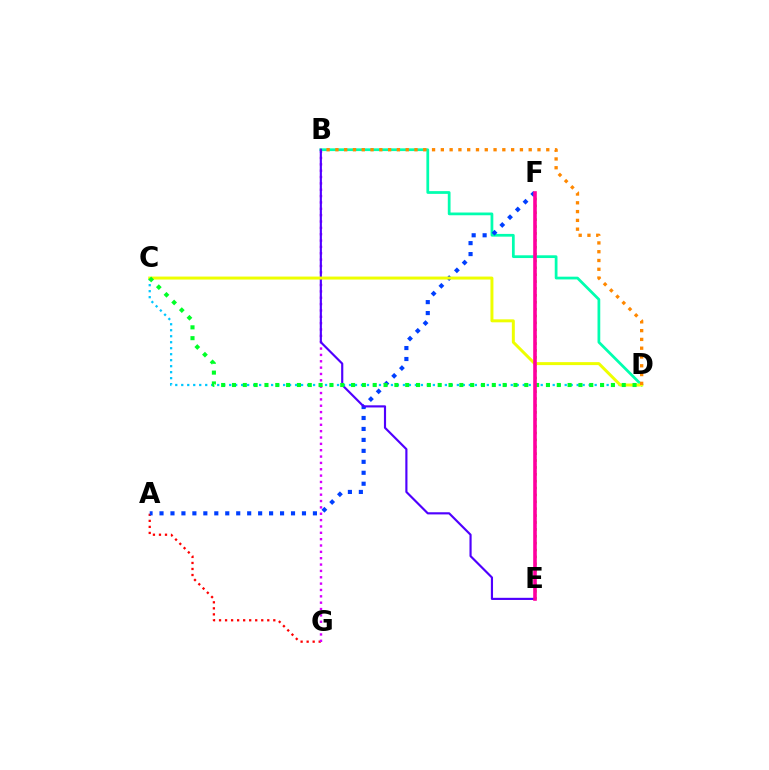{('A', 'G'): [{'color': '#ff0000', 'line_style': 'dotted', 'thickness': 1.64}], ('B', 'G'): [{'color': '#d600ff', 'line_style': 'dotted', 'thickness': 1.73}], ('E', 'F'): [{'color': '#66ff00', 'line_style': 'dotted', 'thickness': 1.87}, {'color': '#ff00a0', 'line_style': 'solid', 'thickness': 2.6}], ('B', 'D'): [{'color': '#00ffaf', 'line_style': 'solid', 'thickness': 1.98}, {'color': '#ff8800', 'line_style': 'dotted', 'thickness': 2.39}], ('A', 'F'): [{'color': '#003fff', 'line_style': 'dotted', 'thickness': 2.98}], ('B', 'E'): [{'color': '#4f00ff', 'line_style': 'solid', 'thickness': 1.55}], ('C', 'D'): [{'color': '#00c7ff', 'line_style': 'dotted', 'thickness': 1.63}, {'color': '#eeff00', 'line_style': 'solid', 'thickness': 2.14}, {'color': '#00ff27', 'line_style': 'dotted', 'thickness': 2.94}]}